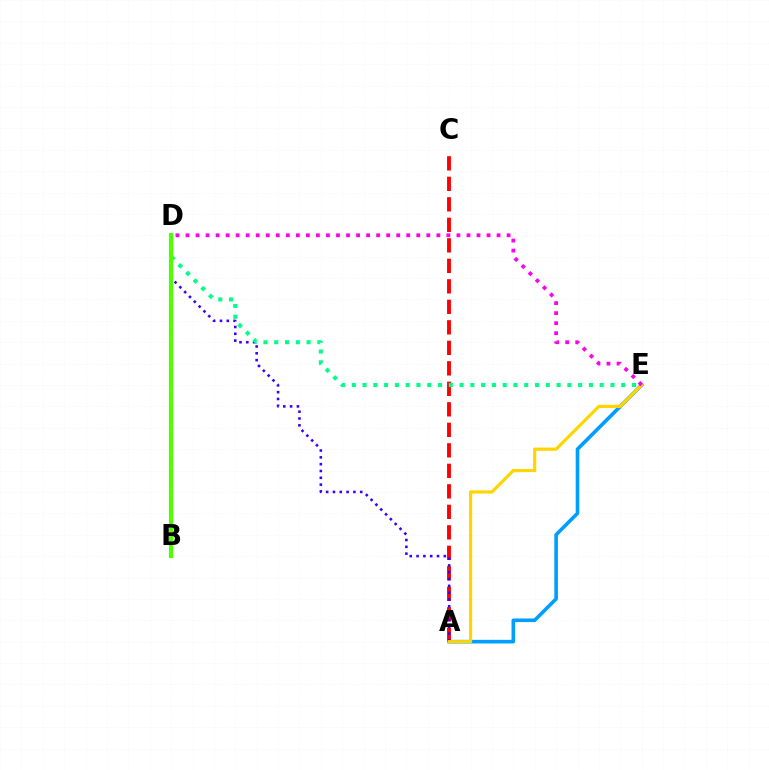{('A', 'E'): [{'color': '#009eff', 'line_style': 'solid', 'thickness': 2.61}, {'color': '#ffd500', 'line_style': 'solid', 'thickness': 2.29}], ('A', 'C'): [{'color': '#ff0000', 'line_style': 'dashed', 'thickness': 2.78}], ('A', 'D'): [{'color': '#3700ff', 'line_style': 'dotted', 'thickness': 1.85}], ('D', 'E'): [{'color': '#00ff86', 'line_style': 'dotted', 'thickness': 2.93}, {'color': '#ff00ed', 'line_style': 'dotted', 'thickness': 2.73}], ('B', 'D'): [{'color': '#4fff00', 'line_style': 'solid', 'thickness': 2.97}]}